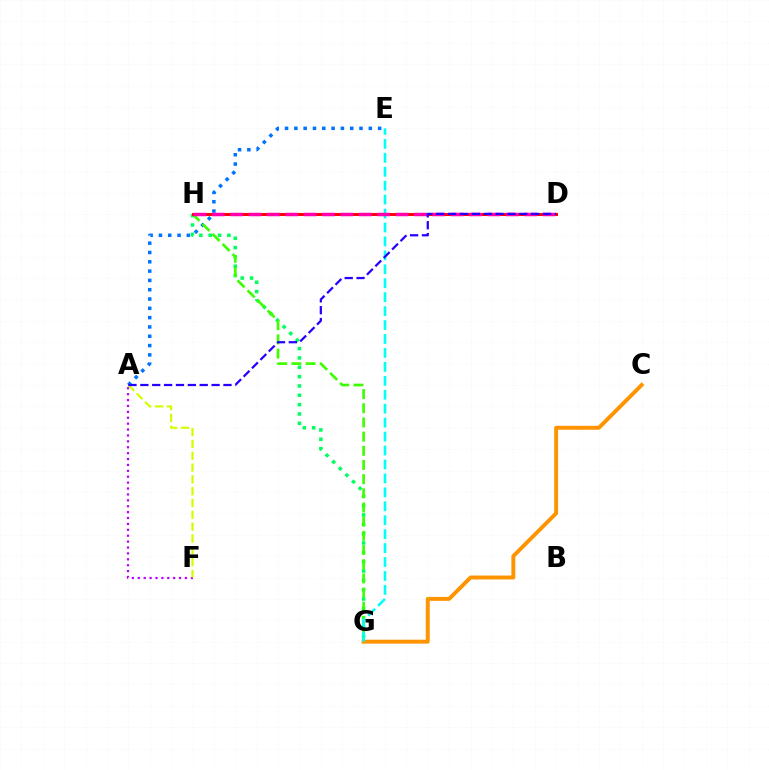{('A', 'F'): [{'color': '#b900ff', 'line_style': 'dotted', 'thickness': 1.6}, {'color': '#d1ff00', 'line_style': 'dashed', 'thickness': 1.61}], ('C', 'G'): [{'color': '#ff9400', 'line_style': 'solid', 'thickness': 2.83}], ('A', 'E'): [{'color': '#0074ff', 'line_style': 'dotted', 'thickness': 2.53}], ('G', 'H'): [{'color': '#00ff5c', 'line_style': 'dotted', 'thickness': 2.54}, {'color': '#3dff00', 'line_style': 'dashed', 'thickness': 1.93}], ('D', 'H'): [{'color': '#ff0000', 'line_style': 'solid', 'thickness': 2.13}, {'color': '#ff00ac', 'line_style': 'dashed', 'thickness': 2.5}], ('E', 'G'): [{'color': '#00fff6', 'line_style': 'dashed', 'thickness': 1.89}], ('A', 'D'): [{'color': '#2500ff', 'line_style': 'dashed', 'thickness': 1.61}]}